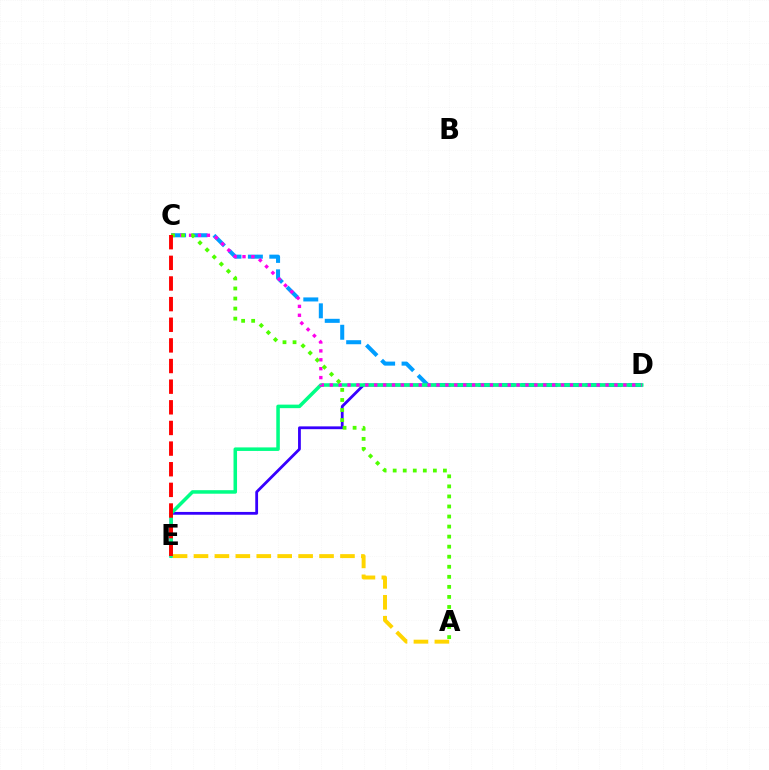{('D', 'E'): [{'color': '#3700ff', 'line_style': 'solid', 'thickness': 2.01}, {'color': '#00ff86', 'line_style': 'solid', 'thickness': 2.54}], ('C', 'D'): [{'color': '#009eff', 'line_style': 'dashed', 'thickness': 2.91}, {'color': '#ff00ed', 'line_style': 'dotted', 'thickness': 2.42}], ('A', 'C'): [{'color': '#4fff00', 'line_style': 'dotted', 'thickness': 2.73}], ('A', 'E'): [{'color': '#ffd500', 'line_style': 'dashed', 'thickness': 2.84}], ('C', 'E'): [{'color': '#ff0000', 'line_style': 'dashed', 'thickness': 2.8}]}